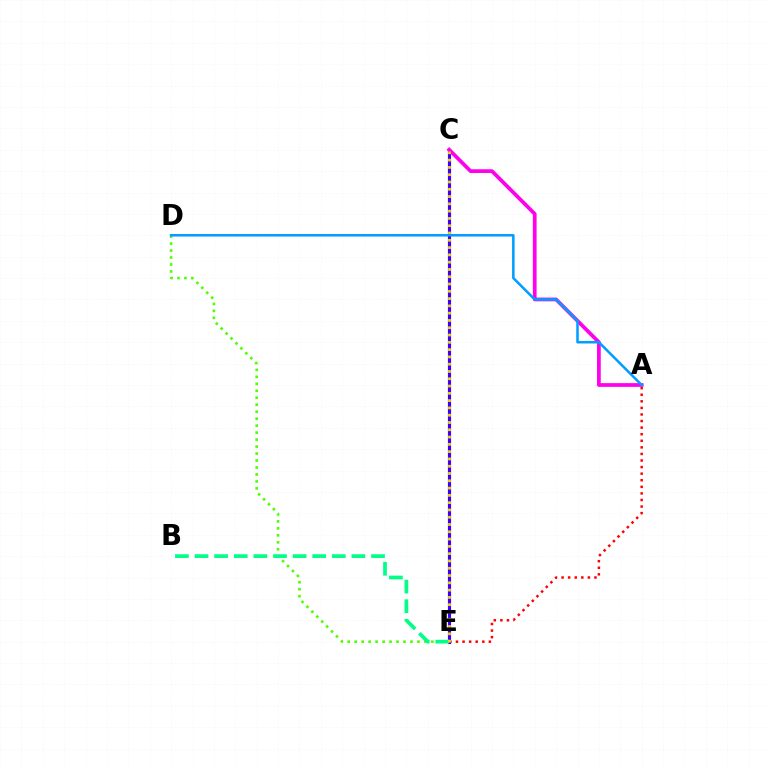{('D', 'E'): [{'color': '#4fff00', 'line_style': 'dotted', 'thickness': 1.89}], ('A', 'E'): [{'color': '#ff0000', 'line_style': 'dotted', 'thickness': 1.79}], ('C', 'E'): [{'color': '#3700ff', 'line_style': 'solid', 'thickness': 2.26}, {'color': '#ffd500', 'line_style': 'dotted', 'thickness': 1.98}], ('B', 'E'): [{'color': '#00ff86', 'line_style': 'dashed', 'thickness': 2.66}], ('A', 'C'): [{'color': '#ff00ed', 'line_style': 'solid', 'thickness': 2.7}], ('A', 'D'): [{'color': '#009eff', 'line_style': 'solid', 'thickness': 1.82}]}